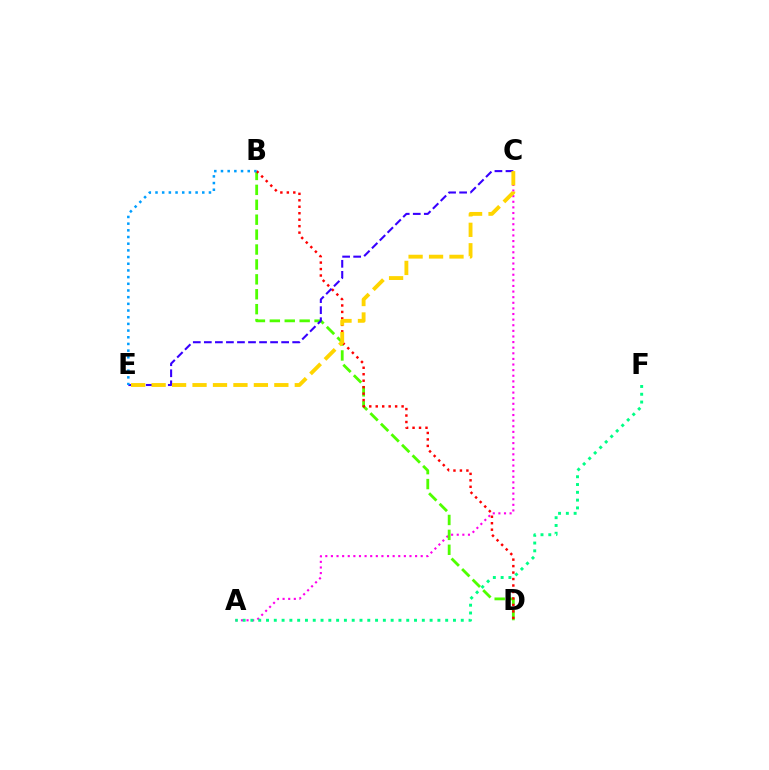{('A', 'C'): [{'color': '#ff00ed', 'line_style': 'dotted', 'thickness': 1.52}], ('B', 'D'): [{'color': '#4fff00', 'line_style': 'dashed', 'thickness': 2.03}, {'color': '#ff0000', 'line_style': 'dotted', 'thickness': 1.76}], ('C', 'E'): [{'color': '#3700ff', 'line_style': 'dashed', 'thickness': 1.5}, {'color': '#ffd500', 'line_style': 'dashed', 'thickness': 2.78}], ('A', 'F'): [{'color': '#00ff86', 'line_style': 'dotted', 'thickness': 2.12}], ('B', 'E'): [{'color': '#009eff', 'line_style': 'dotted', 'thickness': 1.82}]}